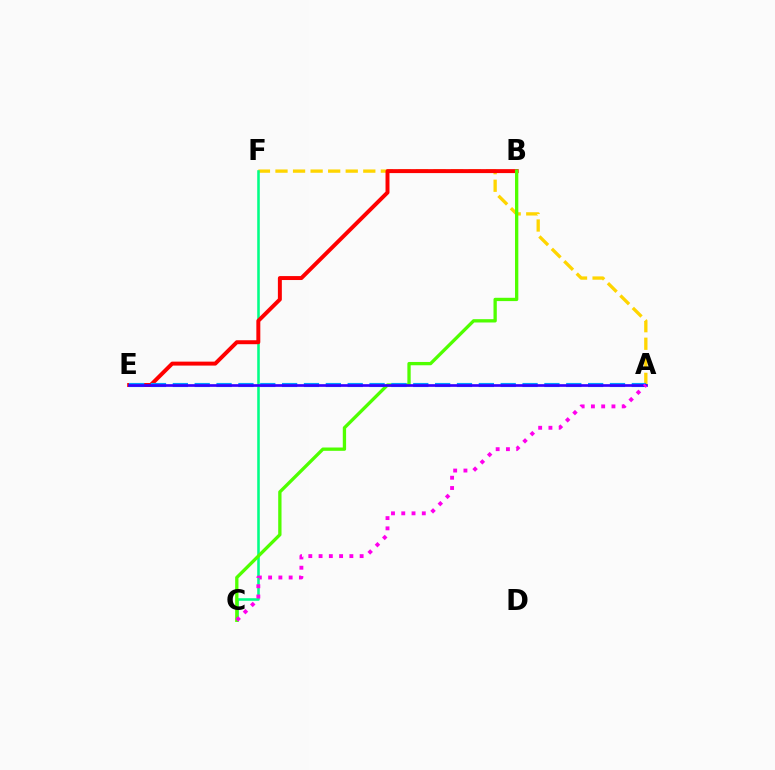{('A', 'F'): [{'color': '#ffd500', 'line_style': 'dashed', 'thickness': 2.39}], ('C', 'F'): [{'color': '#00ff86', 'line_style': 'solid', 'thickness': 1.84}], ('B', 'E'): [{'color': '#ff0000', 'line_style': 'solid', 'thickness': 2.85}], ('B', 'C'): [{'color': '#4fff00', 'line_style': 'solid', 'thickness': 2.38}], ('A', 'E'): [{'color': '#009eff', 'line_style': 'dashed', 'thickness': 2.97}, {'color': '#3700ff', 'line_style': 'solid', 'thickness': 1.93}], ('A', 'C'): [{'color': '#ff00ed', 'line_style': 'dotted', 'thickness': 2.79}]}